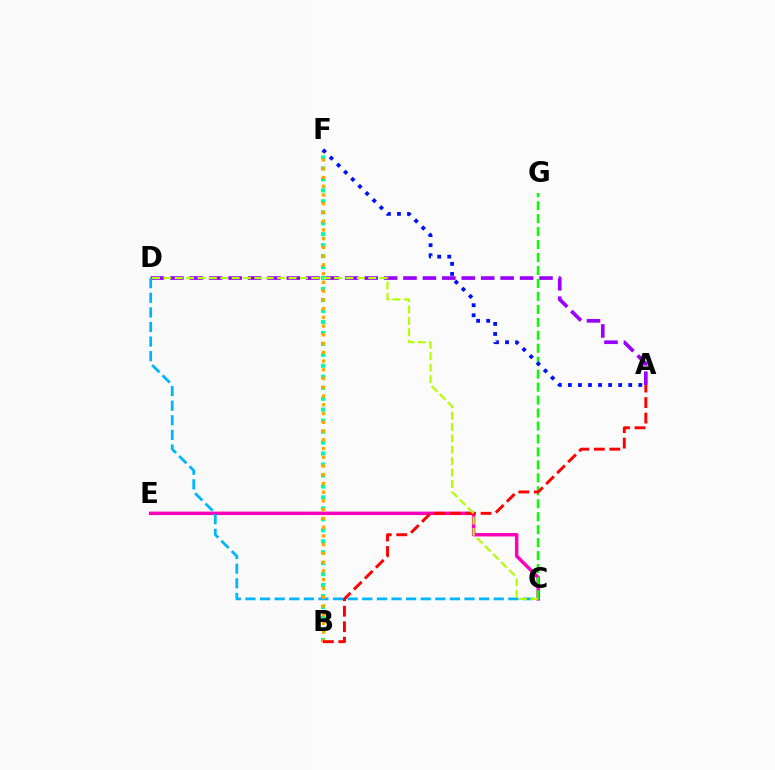{('A', 'D'): [{'color': '#9b00ff', 'line_style': 'dashed', 'thickness': 2.64}], ('C', 'E'): [{'color': '#ff00bd', 'line_style': 'solid', 'thickness': 2.48}], ('B', 'F'): [{'color': '#00ff9d', 'line_style': 'dotted', 'thickness': 2.98}, {'color': '#ffa500', 'line_style': 'dotted', 'thickness': 2.38}], ('C', 'G'): [{'color': '#08ff00', 'line_style': 'dashed', 'thickness': 1.76}], ('C', 'D'): [{'color': '#00b5ff', 'line_style': 'dashed', 'thickness': 1.98}, {'color': '#b3ff00', 'line_style': 'dashed', 'thickness': 1.55}], ('A', 'B'): [{'color': '#ff0000', 'line_style': 'dashed', 'thickness': 2.11}], ('A', 'F'): [{'color': '#0010ff', 'line_style': 'dotted', 'thickness': 2.73}]}